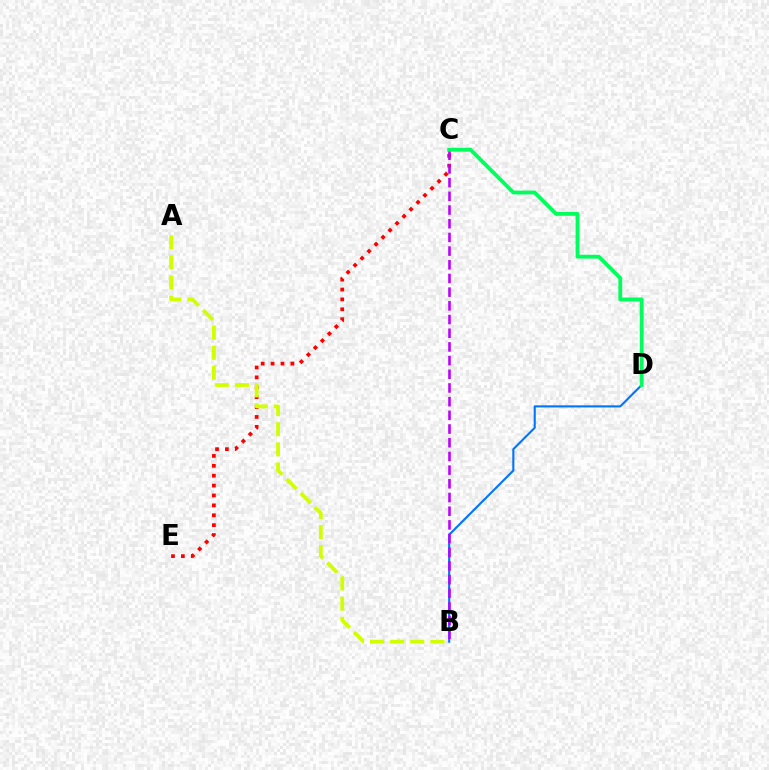{('B', 'D'): [{'color': '#0074ff', 'line_style': 'solid', 'thickness': 1.51}], ('C', 'E'): [{'color': '#ff0000', 'line_style': 'dotted', 'thickness': 2.69}], ('B', 'C'): [{'color': '#b900ff', 'line_style': 'dashed', 'thickness': 1.86}], ('A', 'B'): [{'color': '#d1ff00', 'line_style': 'dashed', 'thickness': 2.73}], ('C', 'D'): [{'color': '#00ff5c', 'line_style': 'solid', 'thickness': 2.75}]}